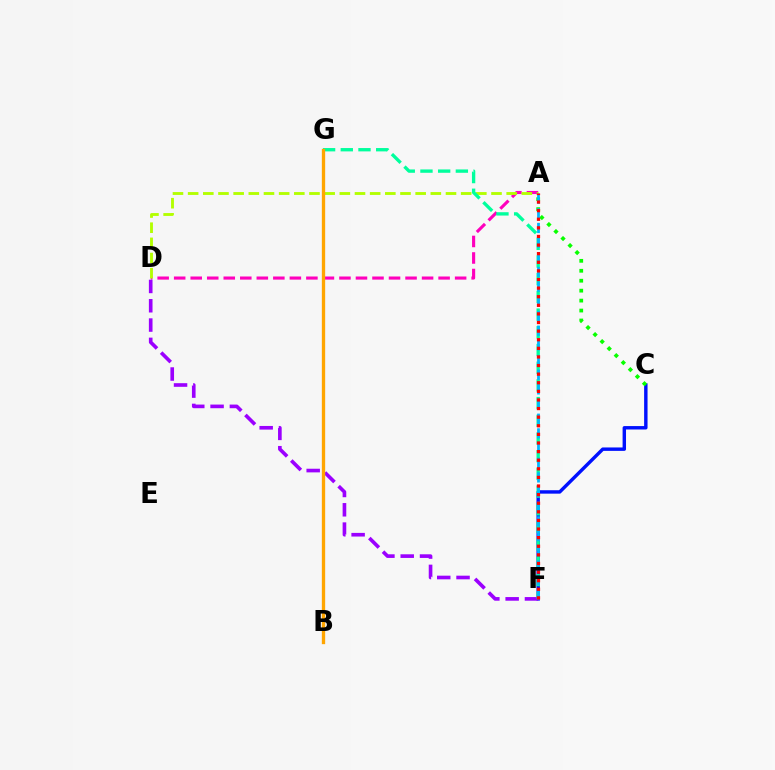{('A', 'D'): [{'color': '#ff00bd', 'line_style': 'dashed', 'thickness': 2.25}, {'color': '#b3ff00', 'line_style': 'dashed', 'thickness': 2.06}], ('C', 'F'): [{'color': '#0010ff', 'line_style': 'solid', 'thickness': 2.46}], ('D', 'F'): [{'color': '#9b00ff', 'line_style': 'dashed', 'thickness': 2.62}], ('A', 'C'): [{'color': '#08ff00', 'line_style': 'dotted', 'thickness': 2.7}], ('F', 'G'): [{'color': '#00ff9d', 'line_style': 'dashed', 'thickness': 2.4}], ('A', 'F'): [{'color': '#00b5ff', 'line_style': 'dashed', 'thickness': 1.99}, {'color': '#ff0000', 'line_style': 'dotted', 'thickness': 2.34}], ('B', 'G'): [{'color': '#ffa500', 'line_style': 'solid', 'thickness': 2.39}]}